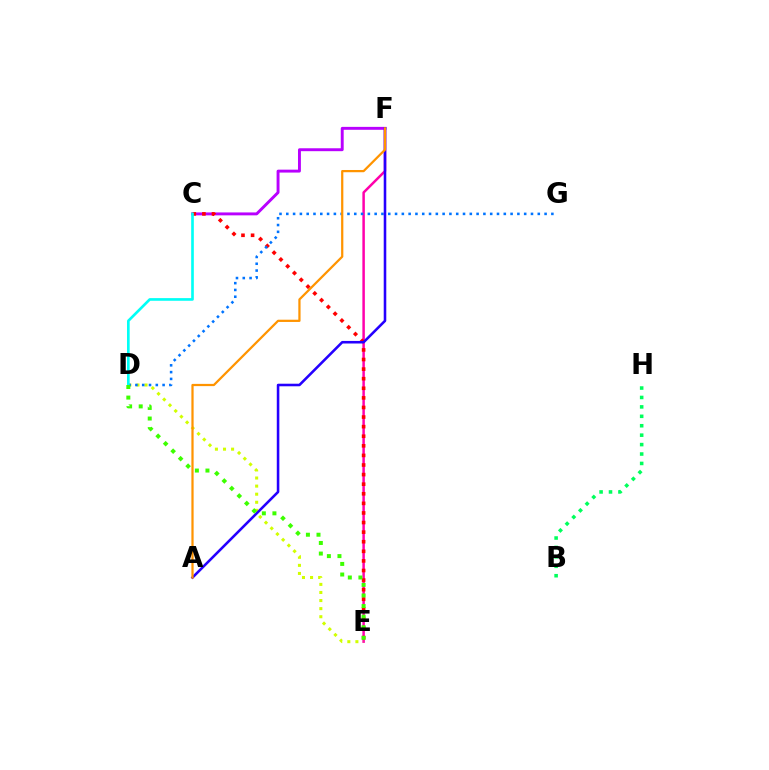{('E', 'F'): [{'color': '#ff00ac', 'line_style': 'solid', 'thickness': 1.8}], ('C', 'F'): [{'color': '#b900ff', 'line_style': 'solid', 'thickness': 2.1}], ('C', 'E'): [{'color': '#ff0000', 'line_style': 'dotted', 'thickness': 2.61}], ('D', 'E'): [{'color': '#d1ff00', 'line_style': 'dotted', 'thickness': 2.2}, {'color': '#3dff00', 'line_style': 'dotted', 'thickness': 2.88}], ('D', 'G'): [{'color': '#0074ff', 'line_style': 'dotted', 'thickness': 1.85}], ('A', 'F'): [{'color': '#2500ff', 'line_style': 'solid', 'thickness': 1.85}, {'color': '#ff9400', 'line_style': 'solid', 'thickness': 1.61}], ('C', 'D'): [{'color': '#00fff6', 'line_style': 'solid', 'thickness': 1.91}], ('B', 'H'): [{'color': '#00ff5c', 'line_style': 'dotted', 'thickness': 2.56}]}